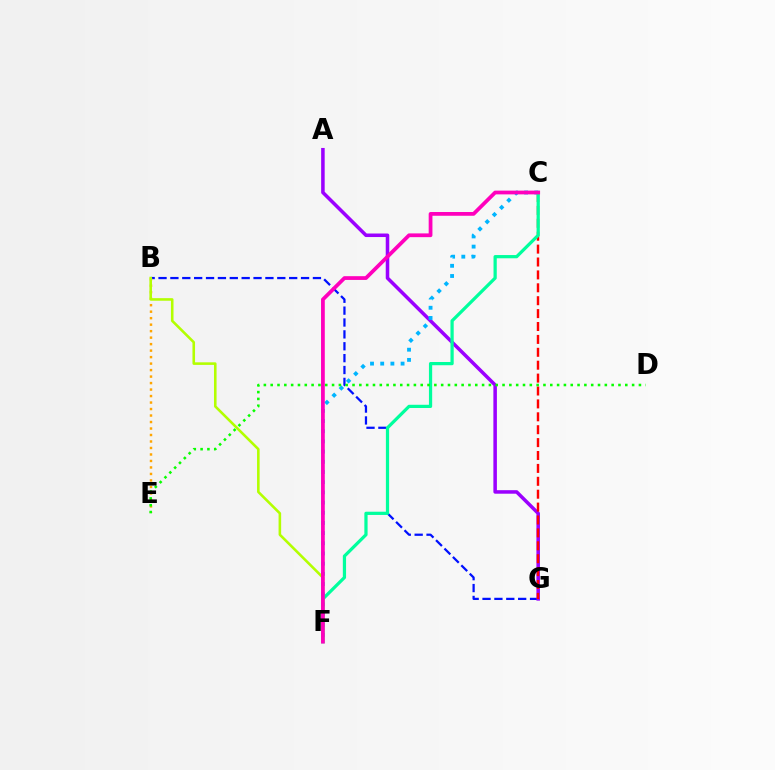{('B', 'G'): [{'color': '#0010ff', 'line_style': 'dashed', 'thickness': 1.61}], ('A', 'G'): [{'color': '#9b00ff', 'line_style': 'solid', 'thickness': 2.54}], ('C', 'G'): [{'color': '#ff0000', 'line_style': 'dashed', 'thickness': 1.75}], ('C', 'F'): [{'color': '#00b5ff', 'line_style': 'dotted', 'thickness': 2.77}, {'color': '#00ff9d', 'line_style': 'solid', 'thickness': 2.32}, {'color': '#ff00bd', 'line_style': 'solid', 'thickness': 2.7}], ('B', 'E'): [{'color': '#ffa500', 'line_style': 'dotted', 'thickness': 1.76}], ('B', 'F'): [{'color': '#b3ff00', 'line_style': 'solid', 'thickness': 1.86}], ('D', 'E'): [{'color': '#08ff00', 'line_style': 'dotted', 'thickness': 1.85}]}